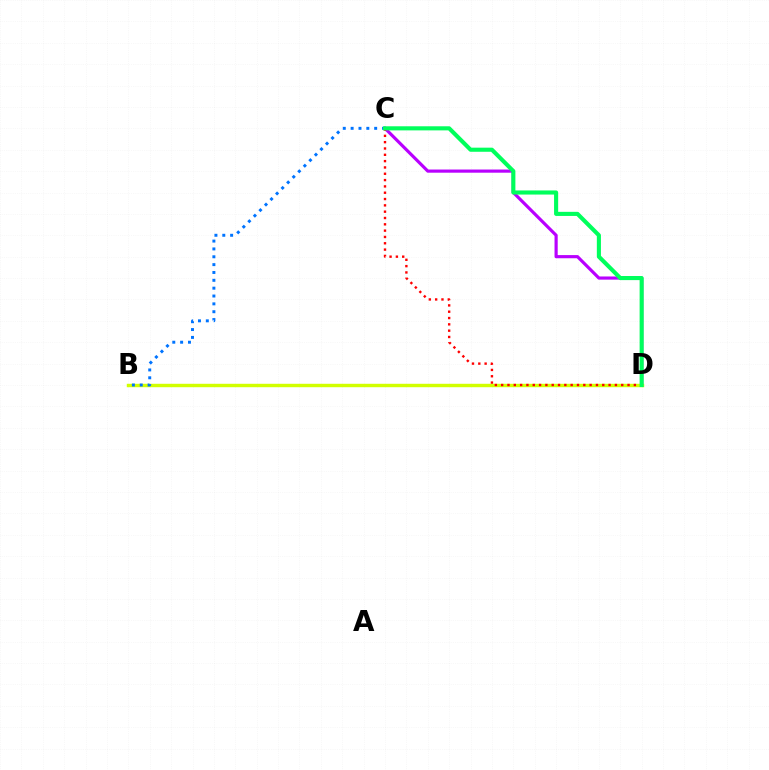{('C', 'D'): [{'color': '#b900ff', 'line_style': 'solid', 'thickness': 2.28}, {'color': '#ff0000', 'line_style': 'dotted', 'thickness': 1.72}, {'color': '#00ff5c', 'line_style': 'solid', 'thickness': 2.96}], ('B', 'D'): [{'color': '#d1ff00', 'line_style': 'solid', 'thickness': 2.47}], ('B', 'C'): [{'color': '#0074ff', 'line_style': 'dotted', 'thickness': 2.13}]}